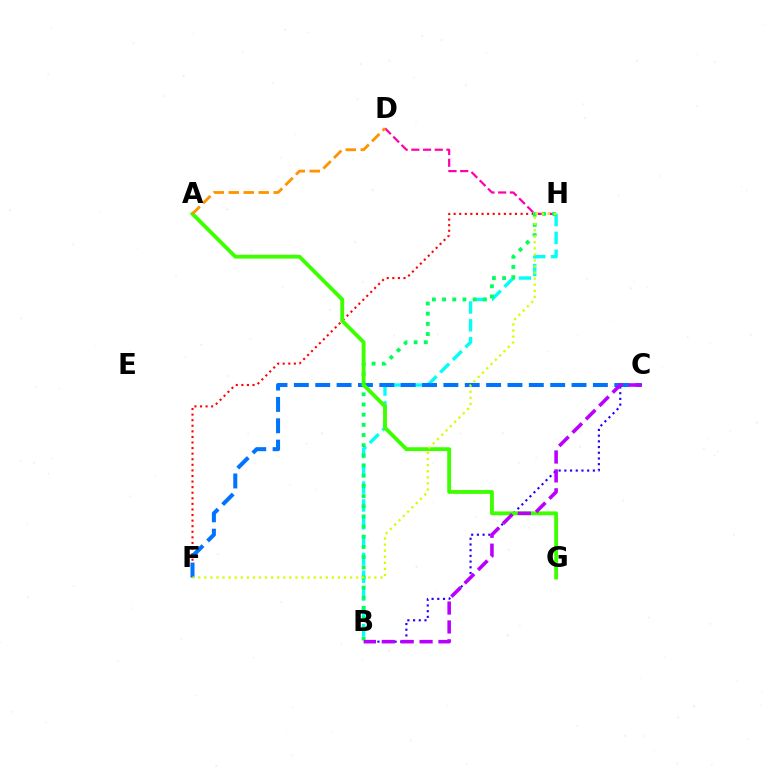{('B', 'C'): [{'color': '#2500ff', 'line_style': 'dotted', 'thickness': 1.55}, {'color': '#b900ff', 'line_style': 'dashed', 'thickness': 2.57}], ('F', 'H'): [{'color': '#ff0000', 'line_style': 'dotted', 'thickness': 1.52}, {'color': '#d1ff00', 'line_style': 'dotted', 'thickness': 1.65}], ('D', 'H'): [{'color': '#ff00ac', 'line_style': 'dashed', 'thickness': 1.59}], ('B', 'H'): [{'color': '#00fff6', 'line_style': 'dashed', 'thickness': 2.42}, {'color': '#00ff5c', 'line_style': 'dotted', 'thickness': 2.76}], ('C', 'F'): [{'color': '#0074ff', 'line_style': 'dashed', 'thickness': 2.9}], ('A', 'G'): [{'color': '#3dff00', 'line_style': 'solid', 'thickness': 2.77}], ('A', 'D'): [{'color': '#ff9400', 'line_style': 'dashed', 'thickness': 2.03}]}